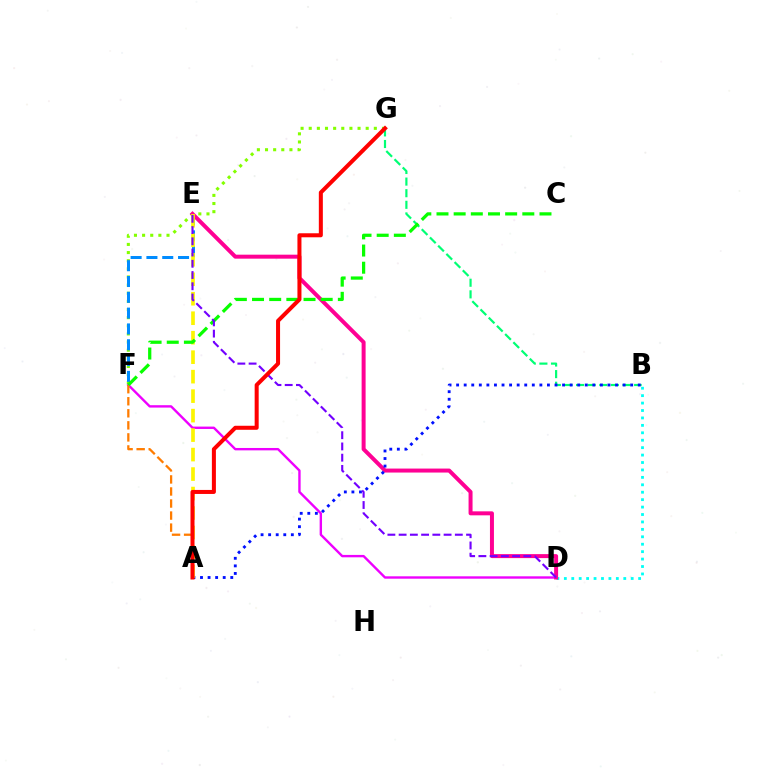{('B', 'D'): [{'color': '#00fff6', 'line_style': 'dotted', 'thickness': 2.02}], ('F', 'G'): [{'color': '#84ff00', 'line_style': 'dotted', 'thickness': 2.21}], ('D', 'F'): [{'color': '#ee00ff', 'line_style': 'solid', 'thickness': 1.72}], ('E', 'F'): [{'color': '#008cff', 'line_style': 'dashed', 'thickness': 2.15}], ('B', 'G'): [{'color': '#00ff74', 'line_style': 'dashed', 'thickness': 1.58}], ('A', 'F'): [{'color': '#ff7c00', 'line_style': 'dashed', 'thickness': 1.64}], ('D', 'E'): [{'color': '#ff0094', 'line_style': 'solid', 'thickness': 2.87}, {'color': '#7200ff', 'line_style': 'dashed', 'thickness': 1.53}], ('A', 'B'): [{'color': '#0010ff', 'line_style': 'dotted', 'thickness': 2.06}], ('A', 'E'): [{'color': '#fcf500', 'line_style': 'dashed', 'thickness': 2.65}], ('C', 'F'): [{'color': '#08ff00', 'line_style': 'dashed', 'thickness': 2.33}], ('A', 'G'): [{'color': '#ff0000', 'line_style': 'solid', 'thickness': 2.9}]}